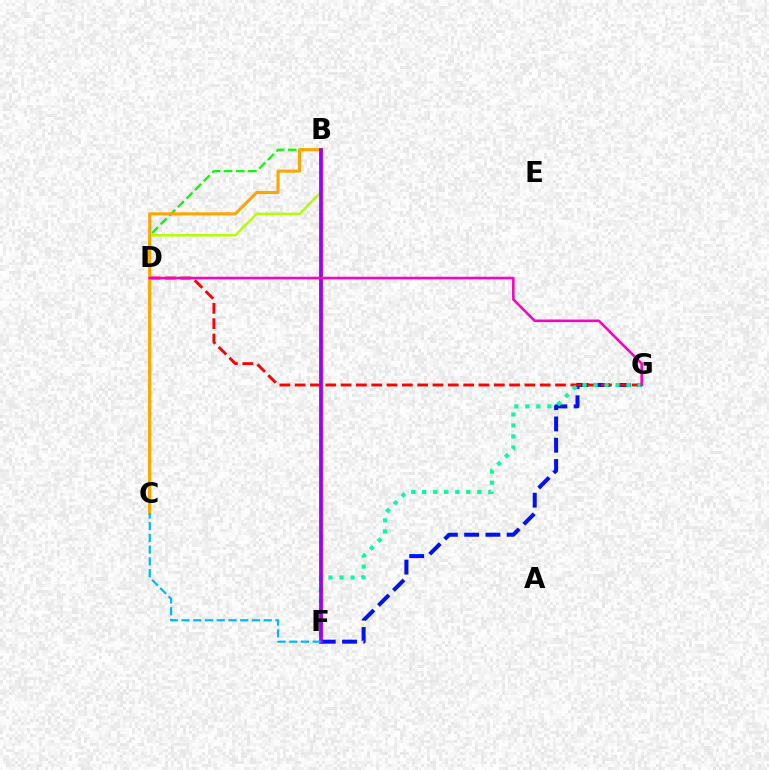{('B', 'C'): [{'color': '#b3ff00', 'line_style': 'solid', 'thickness': 1.79}, {'color': '#08ff00', 'line_style': 'dashed', 'thickness': 1.65}, {'color': '#ffa500', 'line_style': 'solid', 'thickness': 2.24}], ('F', 'G'): [{'color': '#0010ff', 'line_style': 'dashed', 'thickness': 2.89}, {'color': '#00ff9d', 'line_style': 'dotted', 'thickness': 2.99}], ('D', 'G'): [{'color': '#ff0000', 'line_style': 'dashed', 'thickness': 2.08}, {'color': '#ff00bd', 'line_style': 'solid', 'thickness': 1.86}], ('B', 'F'): [{'color': '#9b00ff', 'line_style': 'solid', 'thickness': 2.73}], ('C', 'F'): [{'color': '#00b5ff', 'line_style': 'dashed', 'thickness': 1.59}]}